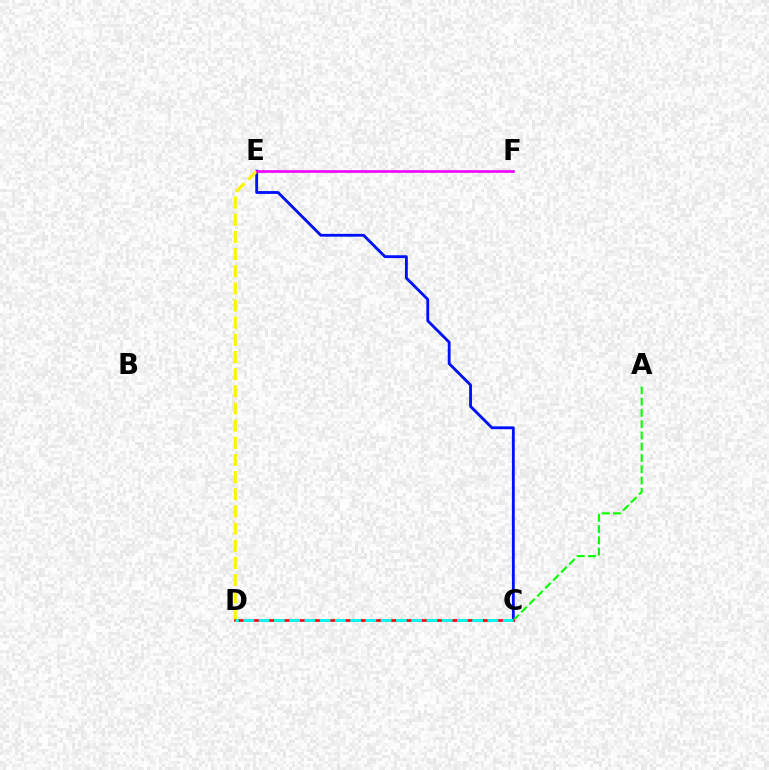{('C', 'E'): [{'color': '#0010ff', 'line_style': 'solid', 'thickness': 2.04}], ('A', 'C'): [{'color': '#08ff00', 'line_style': 'dashed', 'thickness': 1.53}], ('D', 'E'): [{'color': '#fcf500', 'line_style': 'dashed', 'thickness': 2.33}], ('E', 'F'): [{'color': '#ee00ff', 'line_style': 'solid', 'thickness': 1.91}], ('C', 'D'): [{'color': '#ff0000', 'line_style': 'solid', 'thickness': 1.94}, {'color': '#00fff6', 'line_style': 'dashed', 'thickness': 2.07}]}